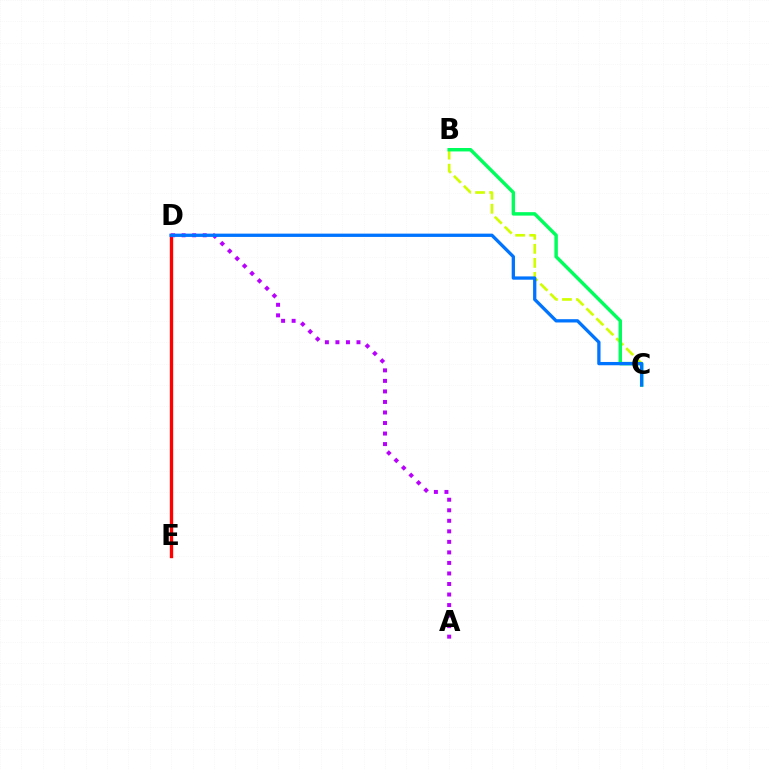{('B', 'C'): [{'color': '#d1ff00', 'line_style': 'dashed', 'thickness': 1.91}, {'color': '#00ff5c', 'line_style': 'solid', 'thickness': 2.48}], ('D', 'E'): [{'color': '#ff0000', 'line_style': 'solid', 'thickness': 2.42}], ('A', 'D'): [{'color': '#b900ff', 'line_style': 'dotted', 'thickness': 2.86}], ('C', 'D'): [{'color': '#0074ff', 'line_style': 'solid', 'thickness': 2.37}]}